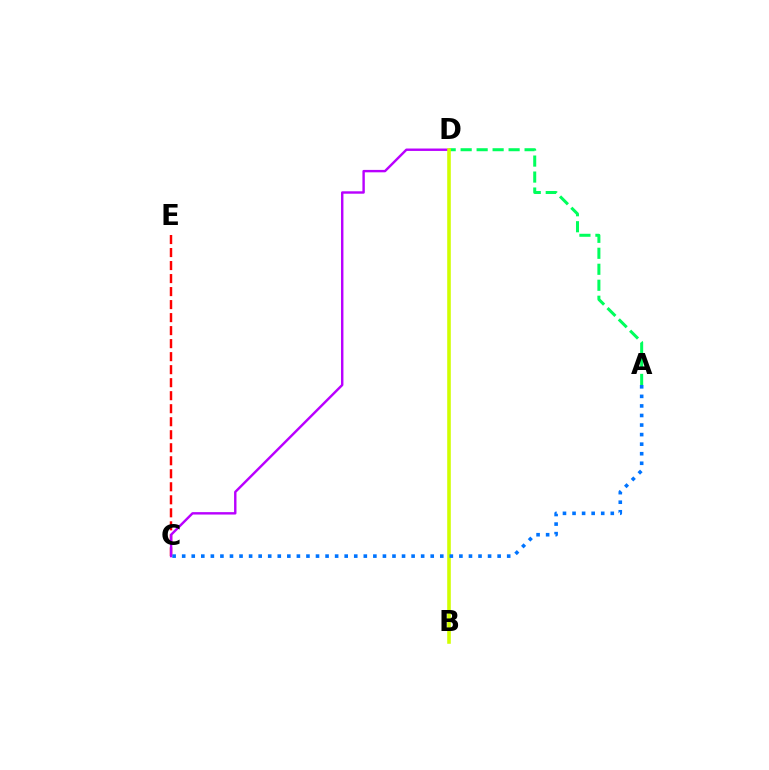{('C', 'E'): [{'color': '#ff0000', 'line_style': 'dashed', 'thickness': 1.77}], ('C', 'D'): [{'color': '#b900ff', 'line_style': 'solid', 'thickness': 1.74}], ('A', 'D'): [{'color': '#00ff5c', 'line_style': 'dashed', 'thickness': 2.17}], ('B', 'D'): [{'color': '#d1ff00', 'line_style': 'solid', 'thickness': 2.58}], ('A', 'C'): [{'color': '#0074ff', 'line_style': 'dotted', 'thickness': 2.6}]}